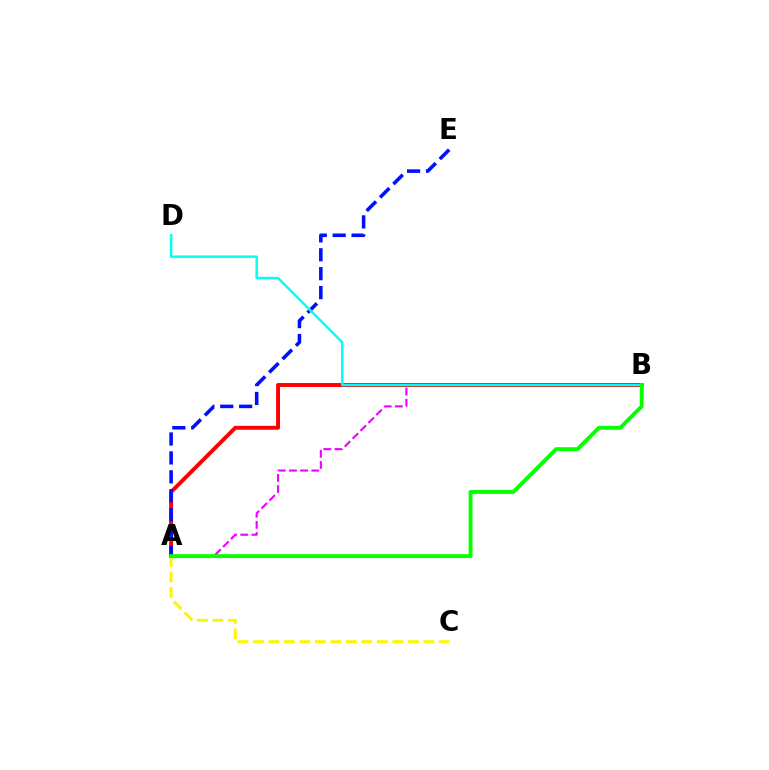{('A', 'B'): [{'color': '#ee00ff', 'line_style': 'dashed', 'thickness': 1.52}, {'color': '#ff0000', 'line_style': 'solid', 'thickness': 2.82}, {'color': '#08ff00', 'line_style': 'solid', 'thickness': 2.81}], ('A', 'E'): [{'color': '#0010ff', 'line_style': 'dashed', 'thickness': 2.57}], ('B', 'D'): [{'color': '#00fff6', 'line_style': 'solid', 'thickness': 1.78}], ('A', 'C'): [{'color': '#fcf500', 'line_style': 'dashed', 'thickness': 2.1}]}